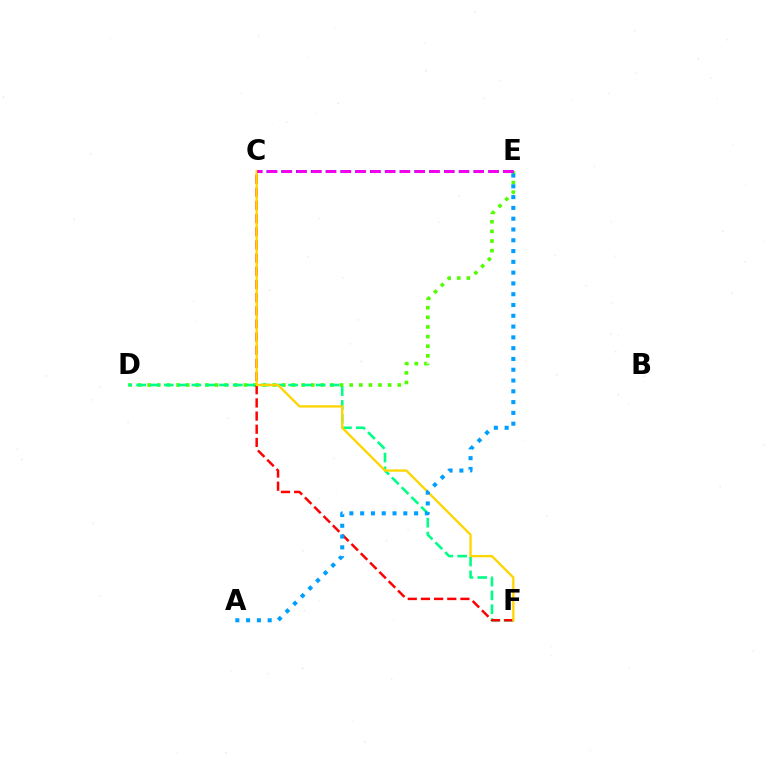{('D', 'E'): [{'color': '#4fff00', 'line_style': 'dotted', 'thickness': 2.61}], ('D', 'F'): [{'color': '#00ff86', 'line_style': 'dashed', 'thickness': 1.88}], ('C', 'F'): [{'color': '#ff0000', 'line_style': 'dashed', 'thickness': 1.79}, {'color': '#ffd500', 'line_style': 'solid', 'thickness': 1.67}], ('C', 'E'): [{'color': '#3700ff', 'line_style': 'dashed', 'thickness': 2.01}, {'color': '#ff00ed', 'line_style': 'dashed', 'thickness': 2.0}], ('A', 'E'): [{'color': '#009eff', 'line_style': 'dotted', 'thickness': 2.93}]}